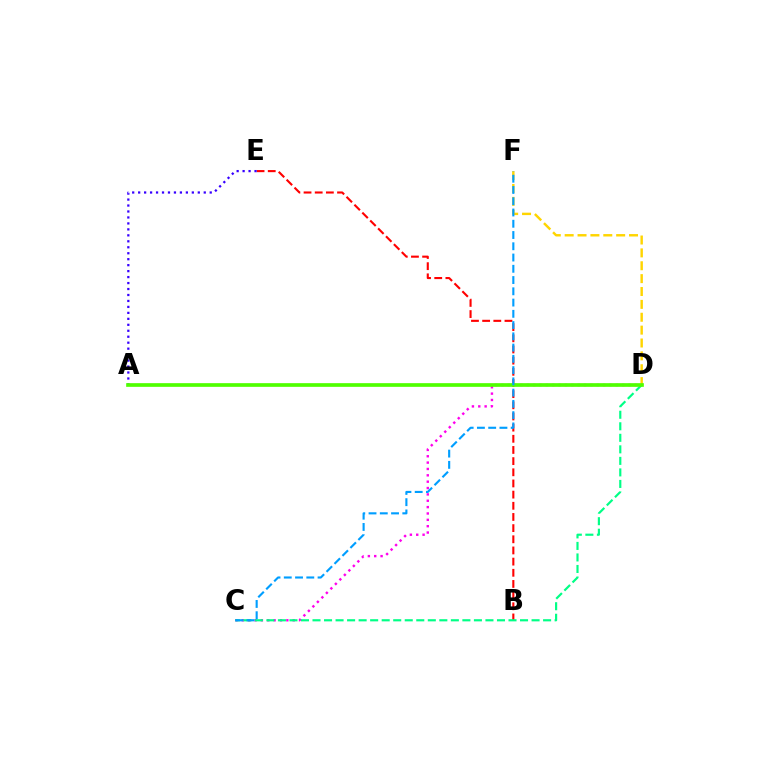{('C', 'D'): [{'color': '#ff00ed', 'line_style': 'dotted', 'thickness': 1.73}, {'color': '#00ff86', 'line_style': 'dashed', 'thickness': 1.57}], ('B', 'E'): [{'color': '#ff0000', 'line_style': 'dashed', 'thickness': 1.52}], ('A', 'E'): [{'color': '#3700ff', 'line_style': 'dotted', 'thickness': 1.62}], ('D', 'F'): [{'color': '#ffd500', 'line_style': 'dashed', 'thickness': 1.75}], ('A', 'D'): [{'color': '#4fff00', 'line_style': 'solid', 'thickness': 2.65}], ('C', 'F'): [{'color': '#009eff', 'line_style': 'dashed', 'thickness': 1.53}]}